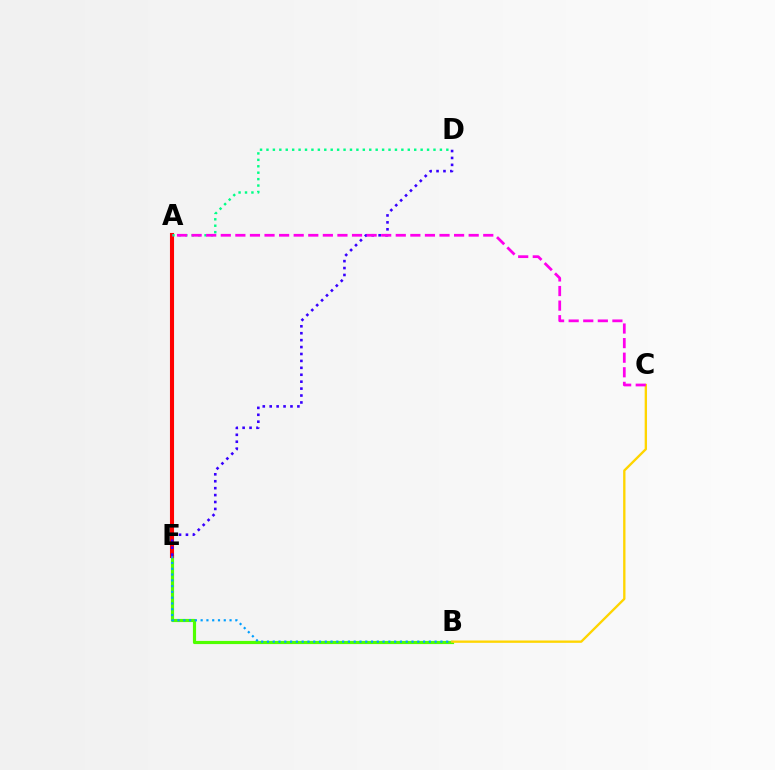{('B', 'E'): [{'color': '#4fff00', 'line_style': 'solid', 'thickness': 2.27}, {'color': '#009eff', 'line_style': 'dotted', 'thickness': 1.57}], ('B', 'C'): [{'color': '#ffd500', 'line_style': 'solid', 'thickness': 1.68}], ('A', 'E'): [{'color': '#ff0000', 'line_style': 'solid', 'thickness': 2.94}], ('A', 'D'): [{'color': '#00ff86', 'line_style': 'dotted', 'thickness': 1.75}], ('D', 'E'): [{'color': '#3700ff', 'line_style': 'dotted', 'thickness': 1.88}], ('A', 'C'): [{'color': '#ff00ed', 'line_style': 'dashed', 'thickness': 1.98}]}